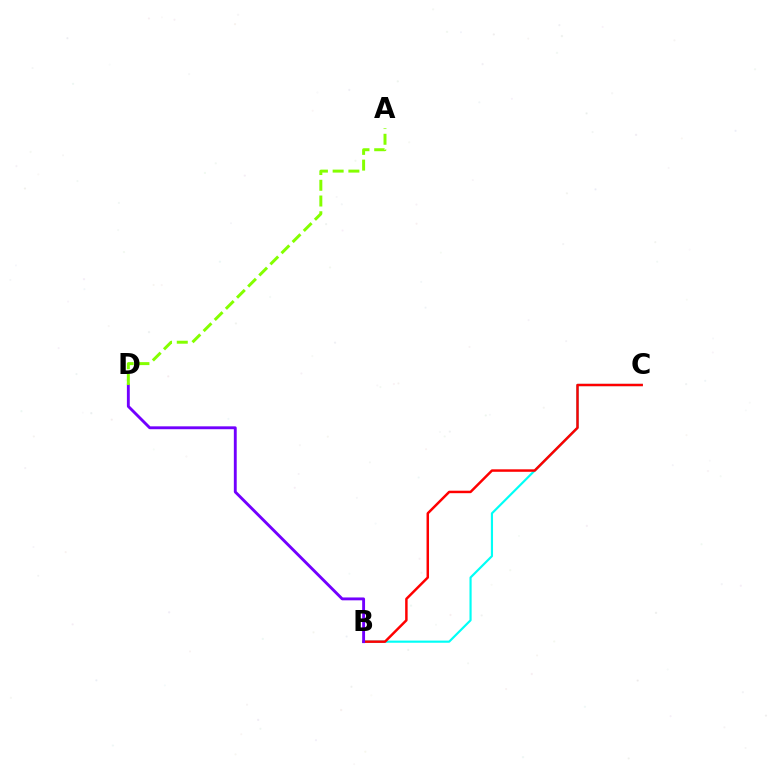{('B', 'C'): [{'color': '#00fff6', 'line_style': 'solid', 'thickness': 1.56}, {'color': '#ff0000', 'line_style': 'solid', 'thickness': 1.78}], ('B', 'D'): [{'color': '#7200ff', 'line_style': 'solid', 'thickness': 2.07}], ('A', 'D'): [{'color': '#84ff00', 'line_style': 'dashed', 'thickness': 2.14}]}